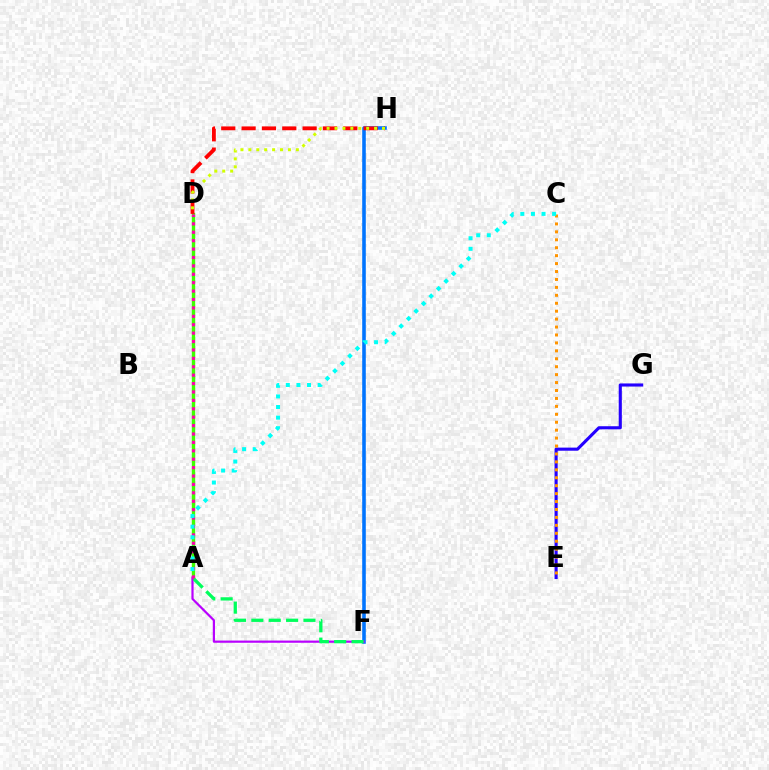{('F', 'H'): [{'color': '#0074ff', 'line_style': 'solid', 'thickness': 2.58}], ('A', 'D'): [{'color': '#3dff00', 'line_style': 'solid', 'thickness': 2.43}, {'color': '#ff00ac', 'line_style': 'dotted', 'thickness': 2.28}], ('D', 'H'): [{'color': '#ff0000', 'line_style': 'dashed', 'thickness': 2.76}, {'color': '#d1ff00', 'line_style': 'dotted', 'thickness': 2.15}], ('A', 'F'): [{'color': '#b900ff', 'line_style': 'solid', 'thickness': 1.58}, {'color': '#00ff5c', 'line_style': 'dashed', 'thickness': 2.36}], ('E', 'G'): [{'color': '#2500ff', 'line_style': 'solid', 'thickness': 2.24}], ('C', 'E'): [{'color': '#ff9400', 'line_style': 'dotted', 'thickness': 2.16}], ('A', 'C'): [{'color': '#00fff6', 'line_style': 'dotted', 'thickness': 2.88}]}